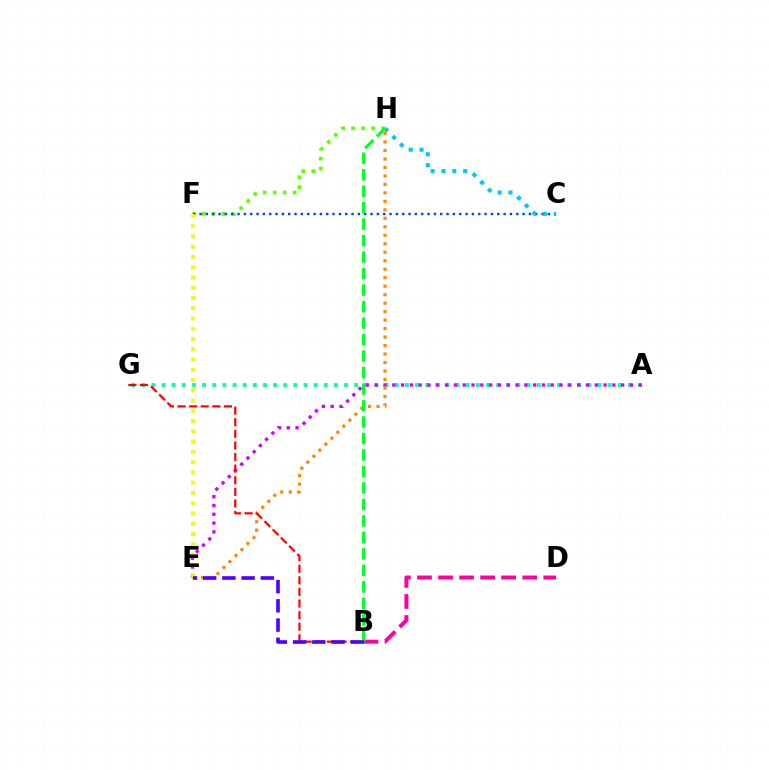{('F', 'H'): [{'color': '#66ff00', 'line_style': 'dotted', 'thickness': 2.72}], ('C', 'F'): [{'color': '#003fff', 'line_style': 'dotted', 'thickness': 1.72}], ('A', 'G'): [{'color': '#00ffaf', 'line_style': 'dotted', 'thickness': 2.75}], ('A', 'E'): [{'color': '#d600ff', 'line_style': 'dotted', 'thickness': 2.39}], ('C', 'H'): [{'color': '#00c7ff', 'line_style': 'dotted', 'thickness': 2.94}], ('B', 'D'): [{'color': '#ff00a0', 'line_style': 'dashed', 'thickness': 2.86}], ('E', 'H'): [{'color': '#ff8800', 'line_style': 'dotted', 'thickness': 2.3}], ('E', 'F'): [{'color': '#eeff00', 'line_style': 'dotted', 'thickness': 2.79}], ('B', 'G'): [{'color': '#ff0000', 'line_style': 'dashed', 'thickness': 1.58}], ('B', 'H'): [{'color': '#00ff27', 'line_style': 'dashed', 'thickness': 2.24}], ('B', 'E'): [{'color': '#4f00ff', 'line_style': 'dashed', 'thickness': 2.61}]}